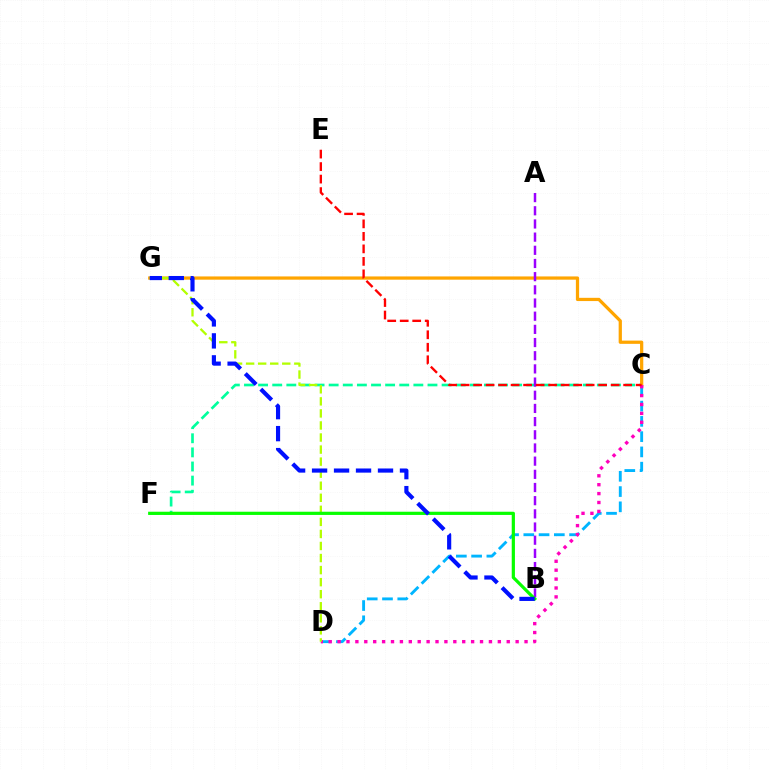{('C', 'F'): [{'color': '#00ff9d', 'line_style': 'dashed', 'thickness': 1.92}], ('C', 'D'): [{'color': '#00b5ff', 'line_style': 'dashed', 'thickness': 2.07}, {'color': '#ff00bd', 'line_style': 'dotted', 'thickness': 2.42}], ('C', 'G'): [{'color': '#ffa500', 'line_style': 'solid', 'thickness': 2.33}], ('A', 'B'): [{'color': '#9b00ff', 'line_style': 'dashed', 'thickness': 1.79}], ('D', 'G'): [{'color': '#b3ff00', 'line_style': 'dashed', 'thickness': 1.64}], ('C', 'E'): [{'color': '#ff0000', 'line_style': 'dashed', 'thickness': 1.7}], ('B', 'F'): [{'color': '#08ff00', 'line_style': 'solid', 'thickness': 2.31}], ('B', 'G'): [{'color': '#0010ff', 'line_style': 'dashed', 'thickness': 2.99}]}